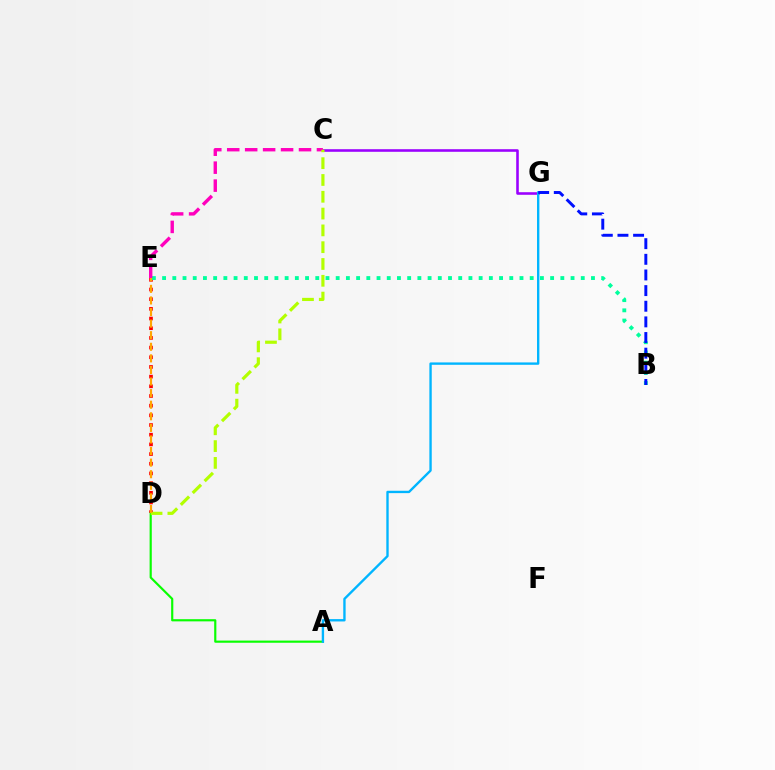{('C', 'G'): [{'color': '#9b00ff', 'line_style': 'solid', 'thickness': 1.86}], ('D', 'E'): [{'color': '#ff0000', 'line_style': 'dotted', 'thickness': 2.63}, {'color': '#ffa500', 'line_style': 'dashed', 'thickness': 1.57}], ('B', 'E'): [{'color': '#00ff9d', 'line_style': 'dotted', 'thickness': 2.77}], ('C', 'E'): [{'color': '#ff00bd', 'line_style': 'dashed', 'thickness': 2.44}], ('A', 'D'): [{'color': '#08ff00', 'line_style': 'solid', 'thickness': 1.56}], ('A', 'G'): [{'color': '#00b5ff', 'line_style': 'solid', 'thickness': 1.7}], ('C', 'D'): [{'color': '#b3ff00', 'line_style': 'dashed', 'thickness': 2.28}], ('B', 'G'): [{'color': '#0010ff', 'line_style': 'dashed', 'thickness': 2.12}]}